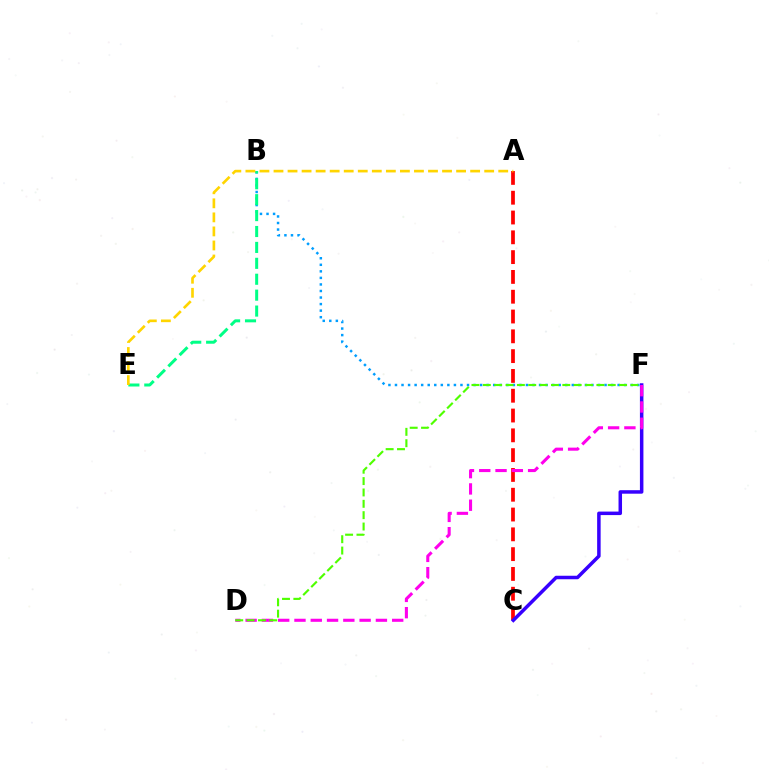{('B', 'F'): [{'color': '#009eff', 'line_style': 'dotted', 'thickness': 1.78}], ('A', 'C'): [{'color': '#ff0000', 'line_style': 'dashed', 'thickness': 2.69}], ('B', 'E'): [{'color': '#00ff86', 'line_style': 'dashed', 'thickness': 2.16}], ('C', 'F'): [{'color': '#3700ff', 'line_style': 'solid', 'thickness': 2.52}], ('D', 'F'): [{'color': '#ff00ed', 'line_style': 'dashed', 'thickness': 2.21}, {'color': '#4fff00', 'line_style': 'dashed', 'thickness': 1.54}], ('A', 'E'): [{'color': '#ffd500', 'line_style': 'dashed', 'thickness': 1.91}]}